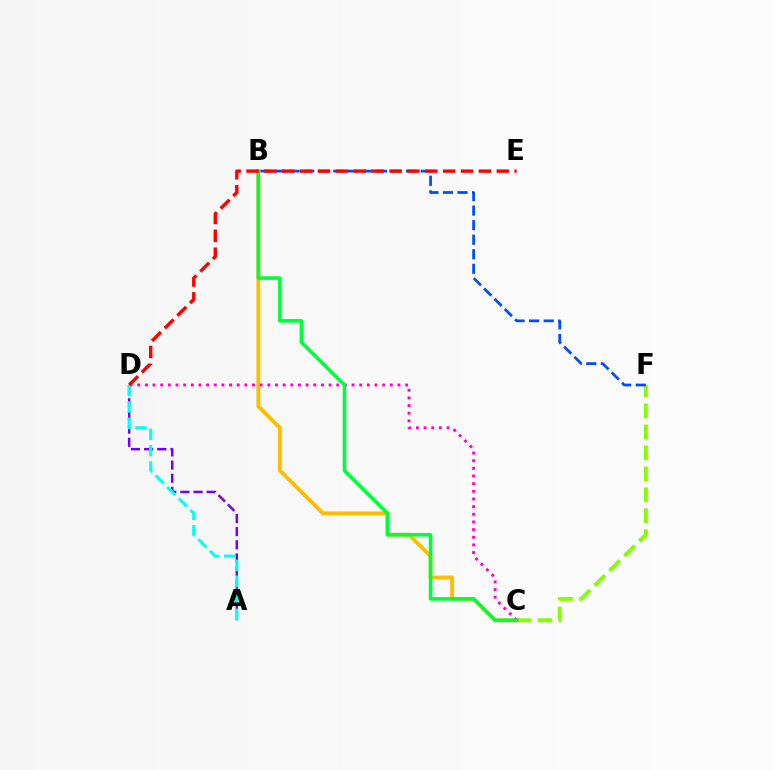{('C', 'F'): [{'color': '#84ff00', 'line_style': 'dashed', 'thickness': 2.85}], ('B', 'C'): [{'color': '#ffbd00', 'line_style': 'solid', 'thickness': 2.75}, {'color': '#00ff39', 'line_style': 'solid', 'thickness': 2.58}], ('A', 'D'): [{'color': '#7200ff', 'line_style': 'dashed', 'thickness': 1.79}, {'color': '#00fff6', 'line_style': 'dashed', 'thickness': 2.21}], ('B', 'F'): [{'color': '#004bff', 'line_style': 'dashed', 'thickness': 1.98}], ('C', 'D'): [{'color': '#ff00cf', 'line_style': 'dotted', 'thickness': 2.08}], ('D', 'E'): [{'color': '#ff0000', 'line_style': 'dashed', 'thickness': 2.43}]}